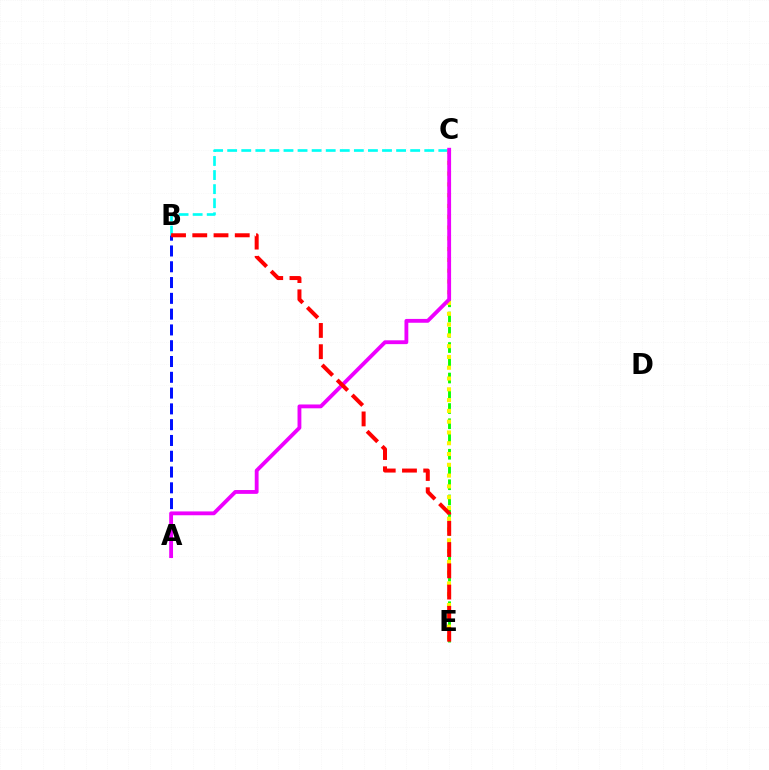{('B', 'C'): [{'color': '#00fff6', 'line_style': 'dashed', 'thickness': 1.91}], ('C', 'E'): [{'color': '#08ff00', 'line_style': 'dashed', 'thickness': 2.07}, {'color': '#fcf500', 'line_style': 'dotted', 'thickness': 2.93}], ('A', 'B'): [{'color': '#0010ff', 'line_style': 'dashed', 'thickness': 2.15}], ('A', 'C'): [{'color': '#ee00ff', 'line_style': 'solid', 'thickness': 2.76}], ('B', 'E'): [{'color': '#ff0000', 'line_style': 'dashed', 'thickness': 2.89}]}